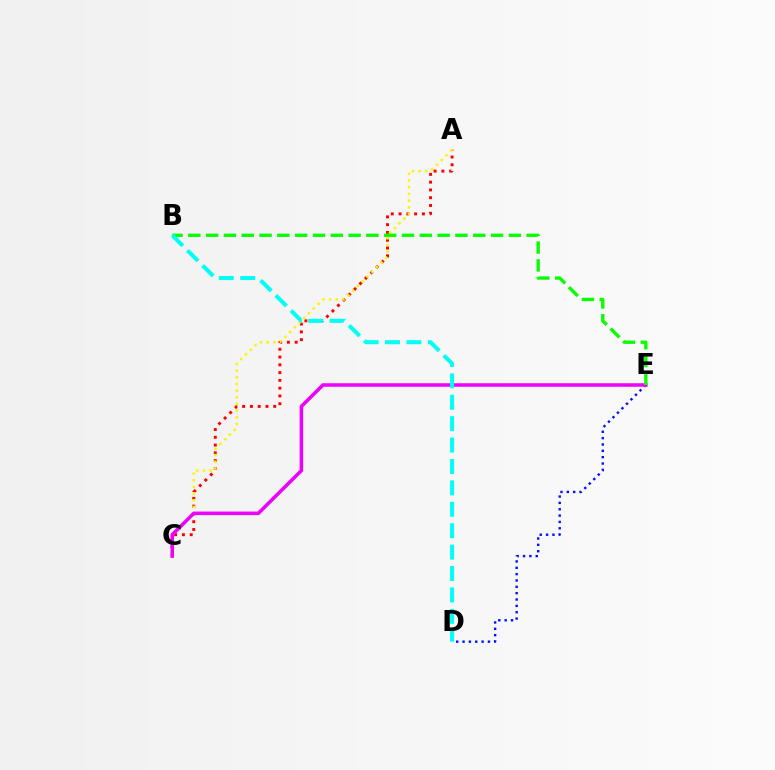{('D', 'E'): [{'color': '#0010ff', 'line_style': 'dotted', 'thickness': 1.73}], ('A', 'C'): [{'color': '#ff0000', 'line_style': 'dotted', 'thickness': 2.11}, {'color': '#fcf500', 'line_style': 'dotted', 'thickness': 1.81}], ('C', 'E'): [{'color': '#ee00ff', 'line_style': 'solid', 'thickness': 2.55}], ('B', 'E'): [{'color': '#08ff00', 'line_style': 'dashed', 'thickness': 2.42}], ('B', 'D'): [{'color': '#00fff6', 'line_style': 'dashed', 'thickness': 2.91}]}